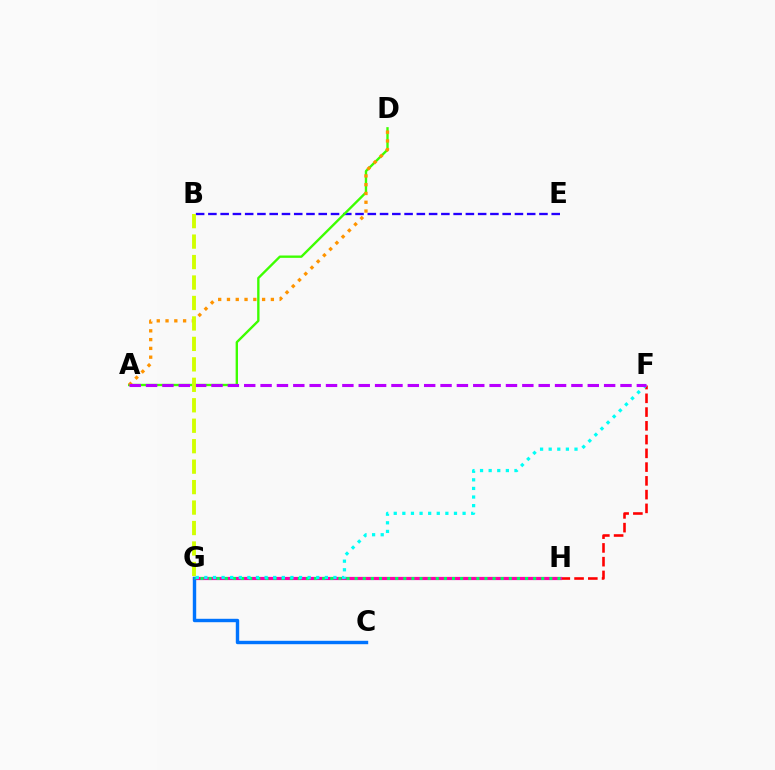{('B', 'E'): [{'color': '#2500ff', 'line_style': 'dashed', 'thickness': 1.67}], ('F', 'H'): [{'color': '#ff0000', 'line_style': 'dashed', 'thickness': 1.87}], ('G', 'H'): [{'color': '#ff00ac', 'line_style': 'solid', 'thickness': 2.3}, {'color': '#00ff5c', 'line_style': 'dotted', 'thickness': 2.2}], ('C', 'G'): [{'color': '#0074ff', 'line_style': 'solid', 'thickness': 2.45}], ('A', 'D'): [{'color': '#3dff00', 'line_style': 'solid', 'thickness': 1.7}, {'color': '#ff9400', 'line_style': 'dotted', 'thickness': 2.39}], ('F', 'G'): [{'color': '#00fff6', 'line_style': 'dotted', 'thickness': 2.34}], ('A', 'F'): [{'color': '#b900ff', 'line_style': 'dashed', 'thickness': 2.22}], ('B', 'G'): [{'color': '#d1ff00', 'line_style': 'dashed', 'thickness': 2.78}]}